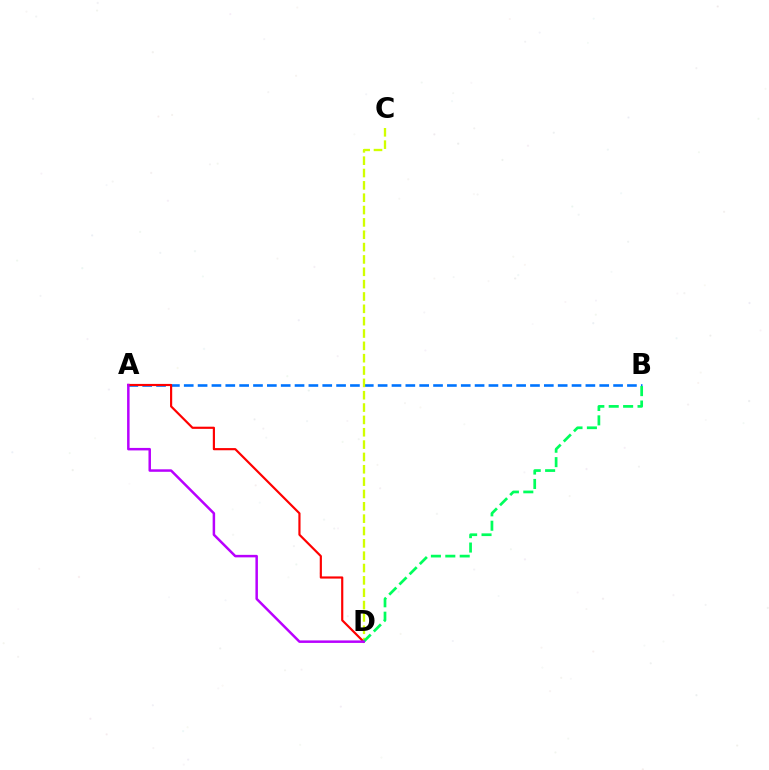{('A', 'B'): [{'color': '#0074ff', 'line_style': 'dashed', 'thickness': 1.88}], ('C', 'D'): [{'color': '#d1ff00', 'line_style': 'dashed', 'thickness': 1.68}], ('A', 'D'): [{'color': '#ff0000', 'line_style': 'solid', 'thickness': 1.56}, {'color': '#b900ff', 'line_style': 'solid', 'thickness': 1.8}], ('B', 'D'): [{'color': '#00ff5c', 'line_style': 'dashed', 'thickness': 1.96}]}